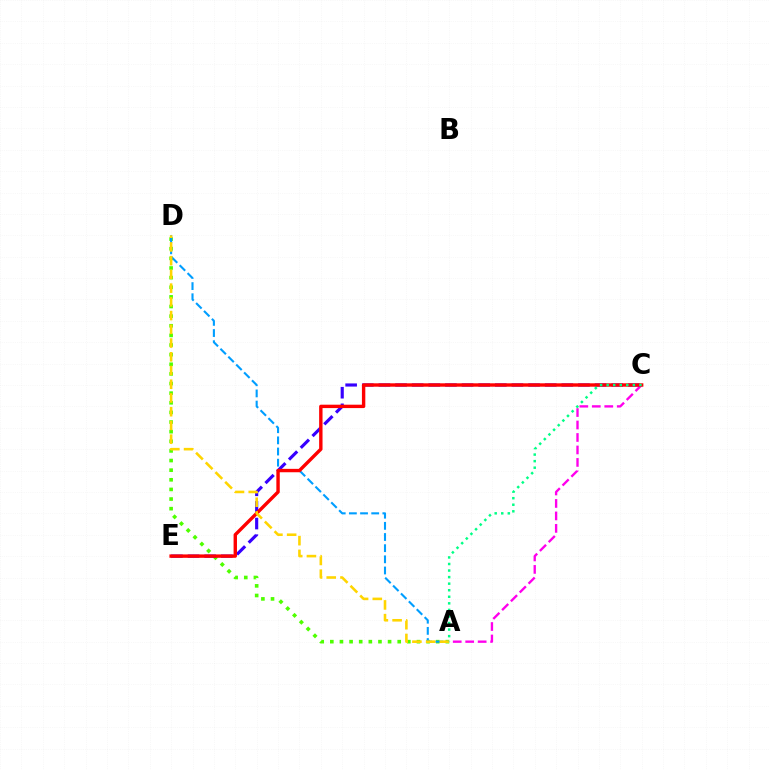{('A', 'D'): [{'color': '#4fff00', 'line_style': 'dotted', 'thickness': 2.62}, {'color': '#009eff', 'line_style': 'dashed', 'thickness': 1.52}, {'color': '#ffd500', 'line_style': 'dashed', 'thickness': 1.87}], ('C', 'E'): [{'color': '#3700ff', 'line_style': 'dashed', 'thickness': 2.26}, {'color': '#ff0000', 'line_style': 'solid', 'thickness': 2.45}], ('A', 'C'): [{'color': '#ff00ed', 'line_style': 'dashed', 'thickness': 1.69}, {'color': '#00ff86', 'line_style': 'dotted', 'thickness': 1.78}]}